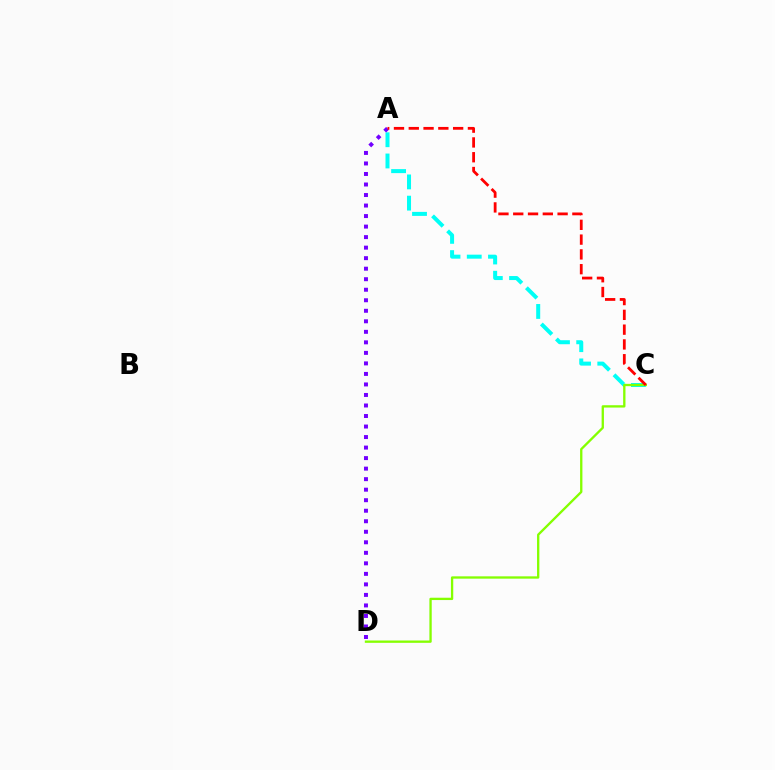{('A', 'C'): [{'color': '#00fff6', 'line_style': 'dashed', 'thickness': 2.88}, {'color': '#ff0000', 'line_style': 'dashed', 'thickness': 2.01}], ('A', 'D'): [{'color': '#7200ff', 'line_style': 'dotted', 'thickness': 2.86}], ('C', 'D'): [{'color': '#84ff00', 'line_style': 'solid', 'thickness': 1.67}]}